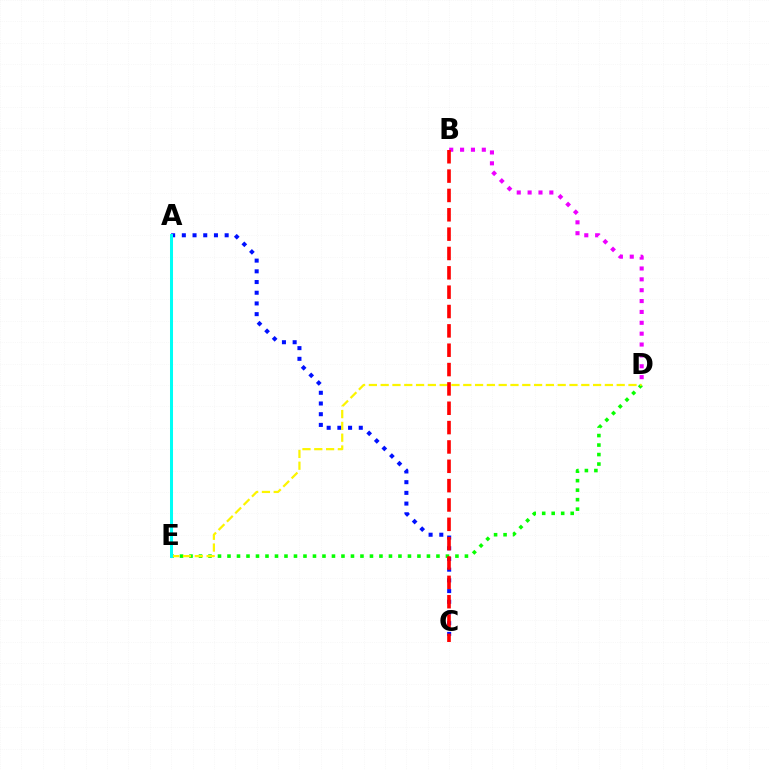{('B', 'D'): [{'color': '#ee00ff', 'line_style': 'dotted', 'thickness': 2.95}], ('A', 'C'): [{'color': '#0010ff', 'line_style': 'dotted', 'thickness': 2.91}], ('D', 'E'): [{'color': '#08ff00', 'line_style': 'dotted', 'thickness': 2.58}, {'color': '#fcf500', 'line_style': 'dashed', 'thickness': 1.6}], ('A', 'E'): [{'color': '#00fff6', 'line_style': 'solid', 'thickness': 2.17}], ('B', 'C'): [{'color': '#ff0000', 'line_style': 'dashed', 'thickness': 2.63}]}